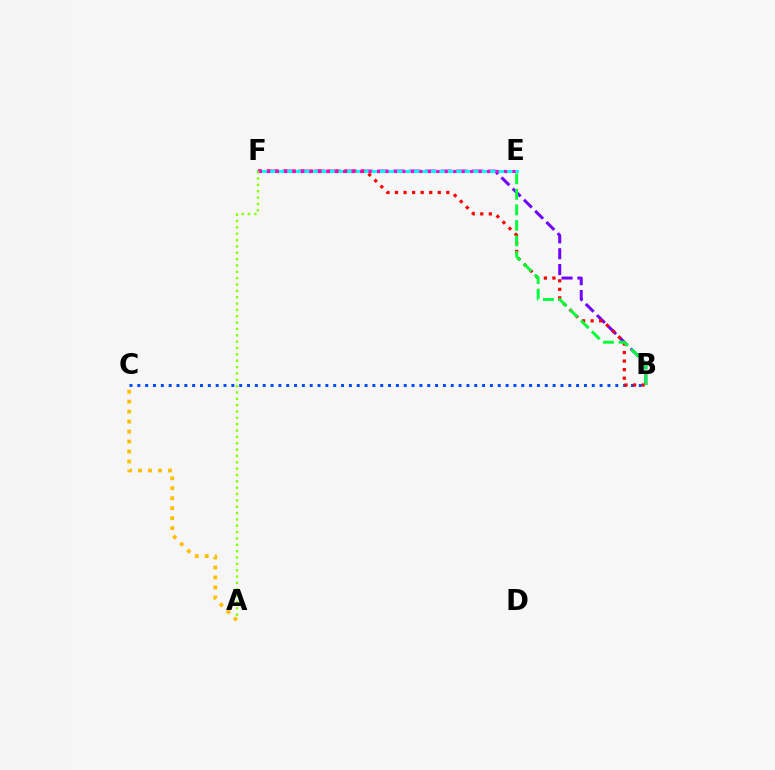{('B', 'F'): [{'color': '#7200ff', 'line_style': 'dashed', 'thickness': 2.15}, {'color': '#ff0000', 'line_style': 'dotted', 'thickness': 2.32}], ('E', 'F'): [{'color': '#00fff6', 'line_style': 'solid', 'thickness': 2.1}, {'color': '#ff00cf', 'line_style': 'dotted', 'thickness': 2.3}], ('B', 'C'): [{'color': '#004bff', 'line_style': 'dotted', 'thickness': 2.13}], ('A', 'C'): [{'color': '#ffbd00', 'line_style': 'dotted', 'thickness': 2.71}], ('B', 'E'): [{'color': '#00ff39', 'line_style': 'dashed', 'thickness': 2.11}], ('A', 'F'): [{'color': '#84ff00', 'line_style': 'dotted', 'thickness': 1.73}]}